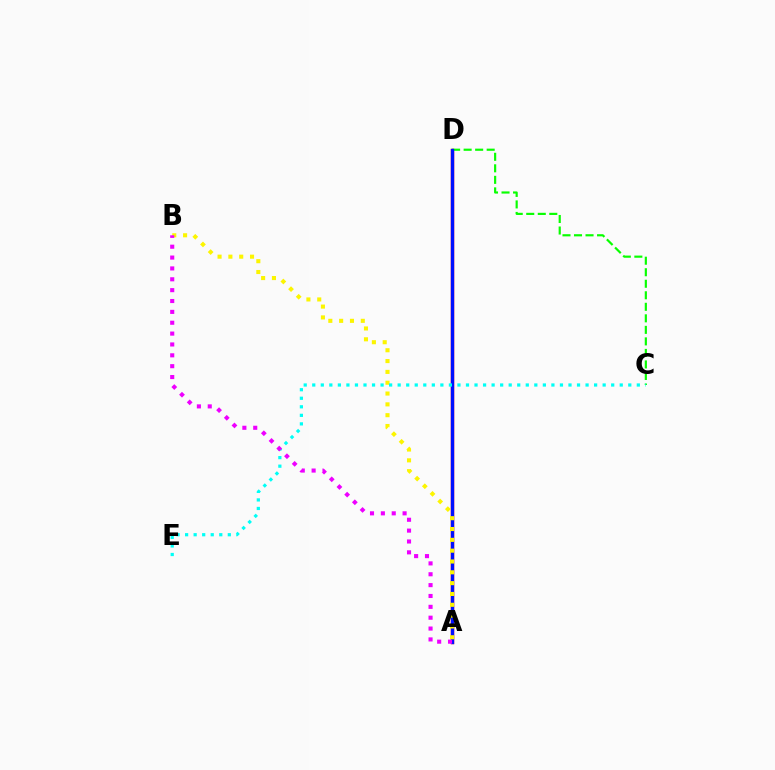{('A', 'D'): [{'color': '#ff0000', 'line_style': 'solid', 'thickness': 2.46}, {'color': '#0010ff', 'line_style': 'solid', 'thickness': 2.35}], ('C', 'D'): [{'color': '#08ff00', 'line_style': 'dashed', 'thickness': 1.57}], ('A', 'B'): [{'color': '#fcf500', 'line_style': 'dotted', 'thickness': 2.94}, {'color': '#ee00ff', 'line_style': 'dotted', 'thickness': 2.95}], ('C', 'E'): [{'color': '#00fff6', 'line_style': 'dotted', 'thickness': 2.32}]}